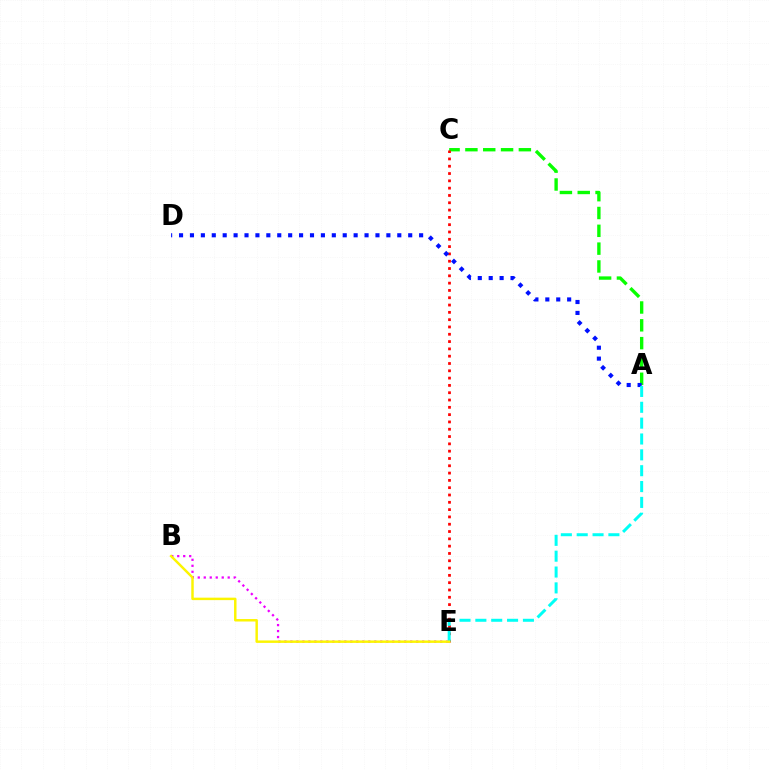{('A', 'C'): [{'color': '#08ff00', 'line_style': 'dashed', 'thickness': 2.42}], ('B', 'E'): [{'color': '#ee00ff', 'line_style': 'dotted', 'thickness': 1.63}, {'color': '#fcf500', 'line_style': 'solid', 'thickness': 1.77}], ('C', 'E'): [{'color': '#ff0000', 'line_style': 'dotted', 'thickness': 1.99}], ('A', 'D'): [{'color': '#0010ff', 'line_style': 'dotted', 'thickness': 2.97}], ('A', 'E'): [{'color': '#00fff6', 'line_style': 'dashed', 'thickness': 2.15}]}